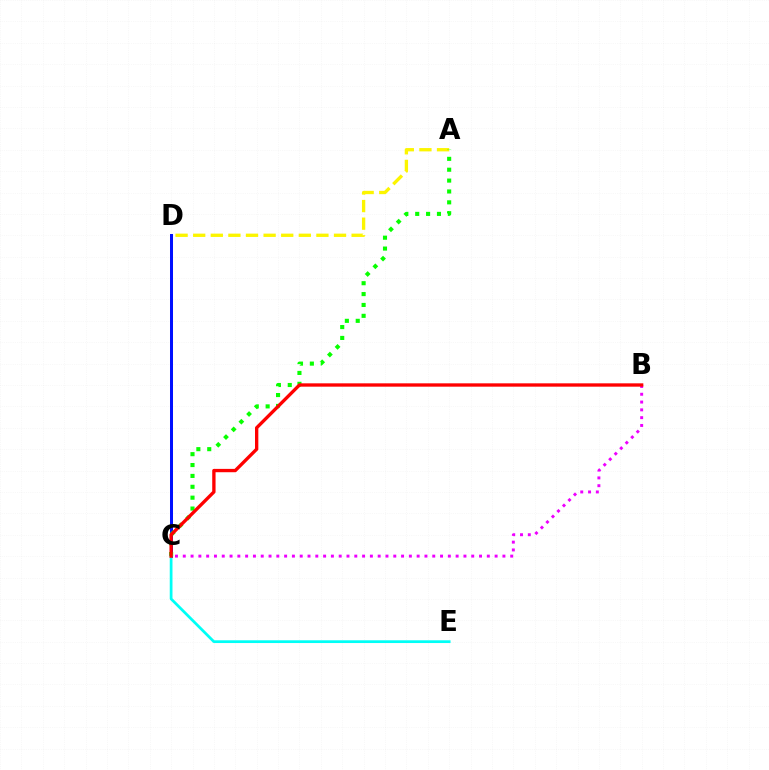{('C', 'D'): [{'color': '#0010ff', 'line_style': 'solid', 'thickness': 2.17}], ('A', 'D'): [{'color': '#fcf500', 'line_style': 'dashed', 'thickness': 2.39}], ('A', 'C'): [{'color': '#08ff00', 'line_style': 'dotted', 'thickness': 2.95}], ('B', 'C'): [{'color': '#ee00ff', 'line_style': 'dotted', 'thickness': 2.12}, {'color': '#ff0000', 'line_style': 'solid', 'thickness': 2.4}], ('C', 'E'): [{'color': '#00fff6', 'line_style': 'solid', 'thickness': 1.98}]}